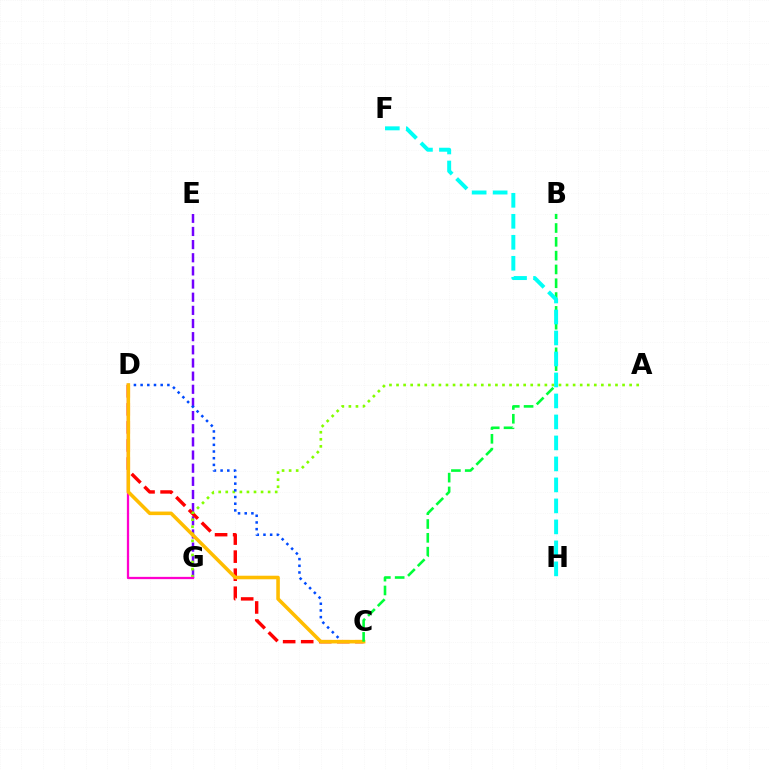{('E', 'G'): [{'color': '#7200ff', 'line_style': 'dashed', 'thickness': 1.79}], ('C', 'D'): [{'color': '#ff0000', 'line_style': 'dashed', 'thickness': 2.45}, {'color': '#004bff', 'line_style': 'dotted', 'thickness': 1.82}, {'color': '#ffbd00', 'line_style': 'solid', 'thickness': 2.56}], ('A', 'G'): [{'color': '#84ff00', 'line_style': 'dotted', 'thickness': 1.92}], ('D', 'G'): [{'color': '#ff00cf', 'line_style': 'solid', 'thickness': 1.63}], ('B', 'C'): [{'color': '#00ff39', 'line_style': 'dashed', 'thickness': 1.88}], ('F', 'H'): [{'color': '#00fff6', 'line_style': 'dashed', 'thickness': 2.85}]}